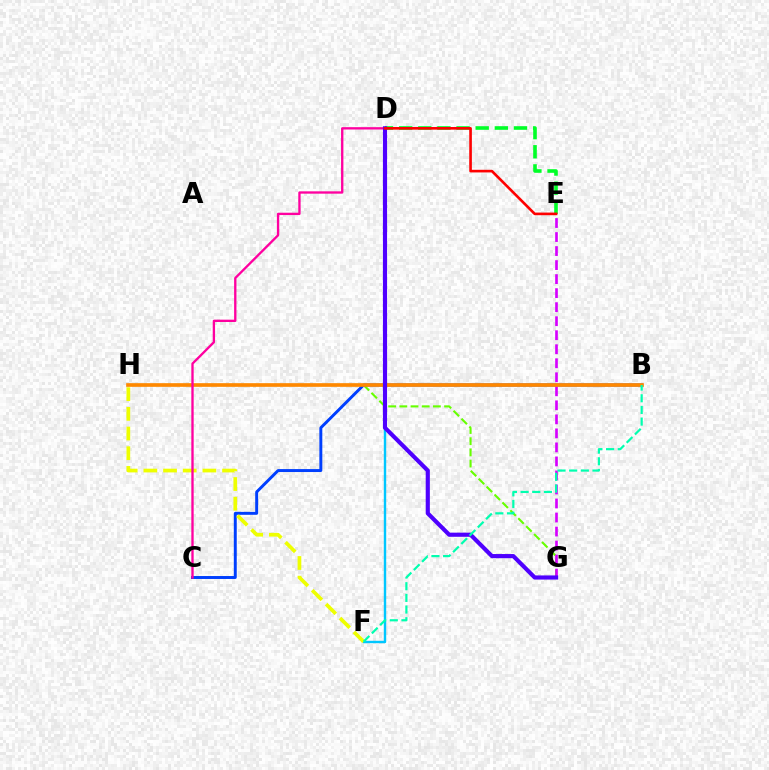{('G', 'H'): [{'color': '#66ff00', 'line_style': 'dashed', 'thickness': 1.52}], ('D', 'F'): [{'color': '#00c7ff', 'line_style': 'solid', 'thickness': 1.73}], ('B', 'C'): [{'color': '#003fff', 'line_style': 'solid', 'thickness': 2.12}], ('E', 'G'): [{'color': '#d600ff', 'line_style': 'dashed', 'thickness': 1.91}], ('F', 'H'): [{'color': '#eeff00', 'line_style': 'dashed', 'thickness': 2.67}], ('D', 'E'): [{'color': '#00ff27', 'line_style': 'dashed', 'thickness': 2.6}, {'color': '#ff0000', 'line_style': 'solid', 'thickness': 1.9}], ('B', 'H'): [{'color': '#ff8800', 'line_style': 'solid', 'thickness': 2.63}], ('C', 'D'): [{'color': '#ff00a0', 'line_style': 'solid', 'thickness': 1.68}], ('D', 'G'): [{'color': '#4f00ff', 'line_style': 'solid', 'thickness': 2.98}], ('B', 'F'): [{'color': '#00ffaf', 'line_style': 'dashed', 'thickness': 1.58}]}